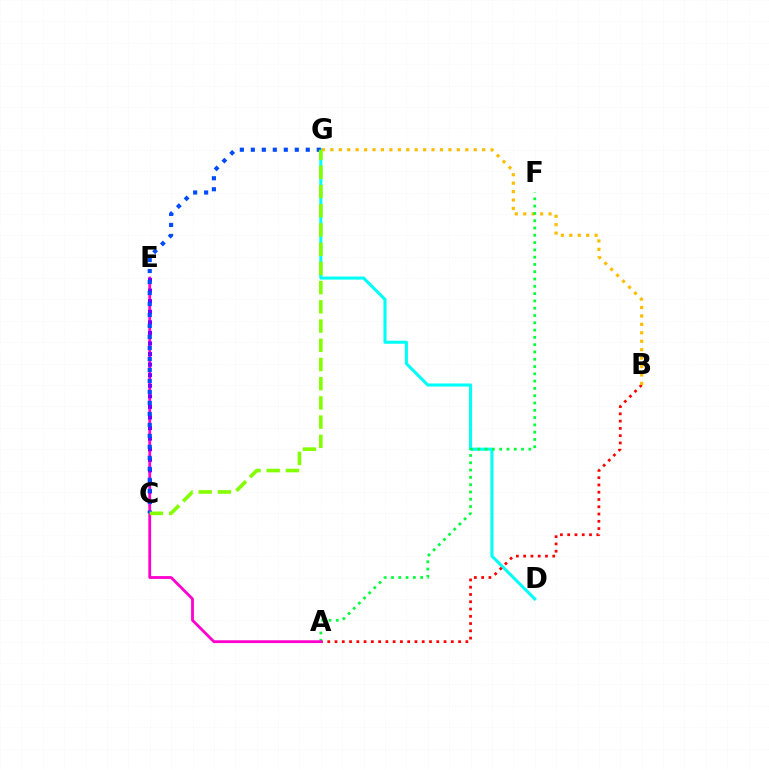{('D', 'G'): [{'color': '#00fff6', 'line_style': 'solid', 'thickness': 2.2}], ('A', 'B'): [{'color': '#ff0000', 'line_style': 'dotted', 'thickness': 1.97}], ('B', 'G'): [{'color': '#ffbd00', 'line_style': 'dotted', 'thickness': 2.29}], ('A', 'F'): [{'color': '#00ff39', 'line_style': 'dotted', 'thickness': 1.98}], ('A', 'E'): [{'color': '#ff00cf', 'line_style': 'solid', 'thickness': 2.02}], ('C', 'E'): [{'color': '#7200ff', 'line_style': 'dotted', 'thickness': 2.87}], ('C', 'G'): [{'color': '#004bff', 'line_style': 'dotted', 'thickness': 2.99}, {'color': '#84ff00', 'line_style': 'dashed', 'thickness': 2.61}]}